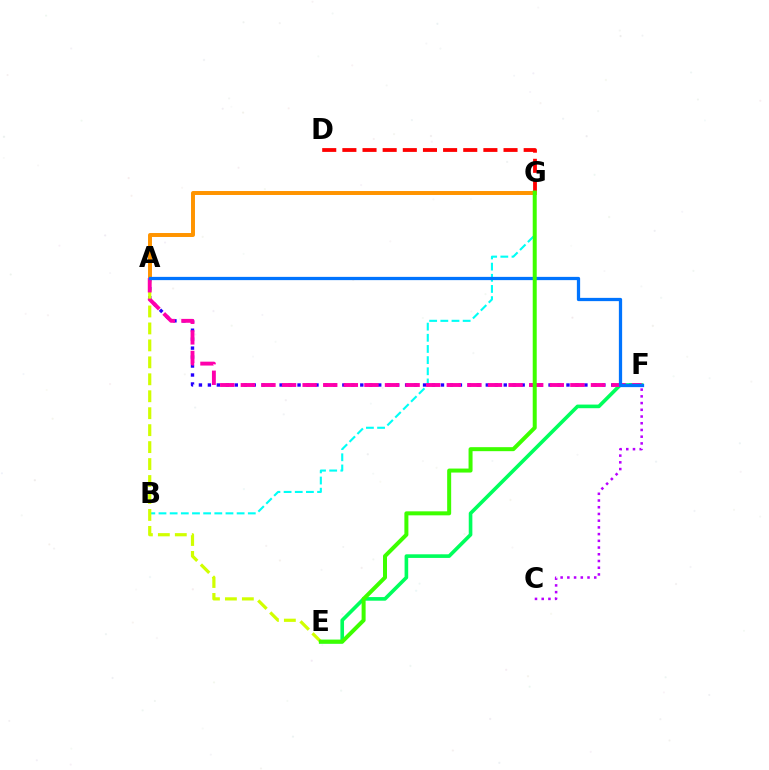{('B', 'G'): [{'color': '#00fff6', 'line_style': 'dashed', 'thickness': 1.52}], ('A', 'F'): [{'color': '#2500ff', 'line_style': 'dotted', 'thickness': 2.44}, {'color': '#ff00ac', 'line_style': 'dashed', 'thickness': 2.8}, {'color': '#0074ff', 'line_style': 'solid', 'thickness': 2.35}], ('D', 'G'): [{'color': '#ff0000', 'line_style': 'dashed', 'thickness': 2.74}], ('E', 'F'): [{'color': '#00ff5c', 'line_style': 'solid', 'thickness': 2.61}], ('A', 'G'): [{'color': '#ff9400', 'line_style': 'solid', 'thickness': 2.85}], ('A', 'E'): [{'color': '#d1ff00', 'line_style': 'dashed', 'thickness': 2.3}], ('E', 'G'): [{'color': '#3dff00', 'line_style': 'solid', 'thickness': 2.88}], ('C', 'F'): [{'color': '#b900ff', 'line_style': 'dotted', 'thickness': 1.83}]}